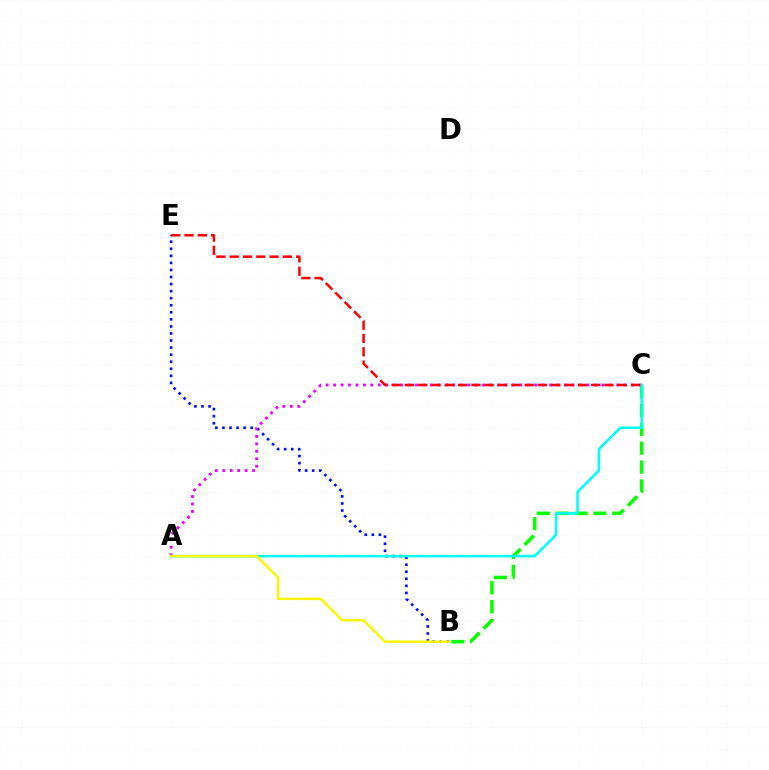{('B', 'C'): [{'color': '#08ff00', 'line_style': 'dashed', 'thickness': 2.56}], ('B', 'E'): [{'color': '#0010ff', 'line_style': 'dotted', 'thickness': 1.92}], ('A', 'C'): [{'color': '#ee00ff', 'line_style': 'dotted', 'thickness': 2.02}, {'color': '#00fff6', 'line_style': 'solid', 'thickness': 1.84}], ('A', 'B'): [{'color': '#fcf500', 'line_style': 'solid', 'thickness': 1.73}], ('C', 'E'): [{'color': '#ff0000', 'line_style': 'dashed', 'thickness': 1.81}]}